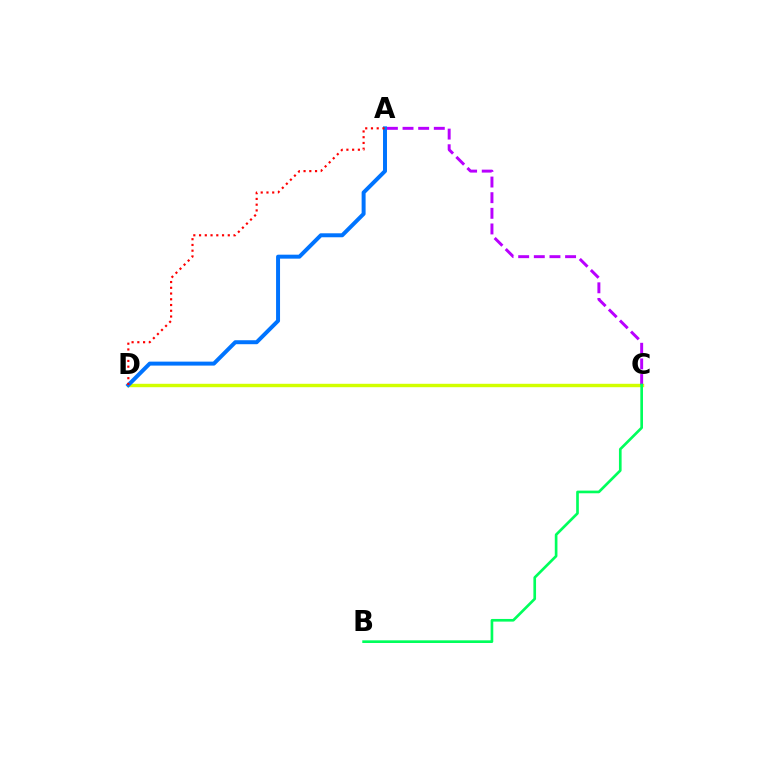{('C', 'D'): [{'color': '#d1ff00', 'line_style': 'solid', 'thickness': 2.46}], ('A', 'C'): [{'color': '#b900ff', 'line_style': 'dashed', 'thickness': 2.12}], ('A', 'D'): [{'color': '#0074ff', 'line_style': 'solid', 'thickness': 2.86}, {'color': '#ff0000', 'line_style': 'dotted', 'thickness': 1.56}], ('B', 'C'): [{'color': '#00ff5c', 'line_style': 'solid', 'thickness': 1.92}]}